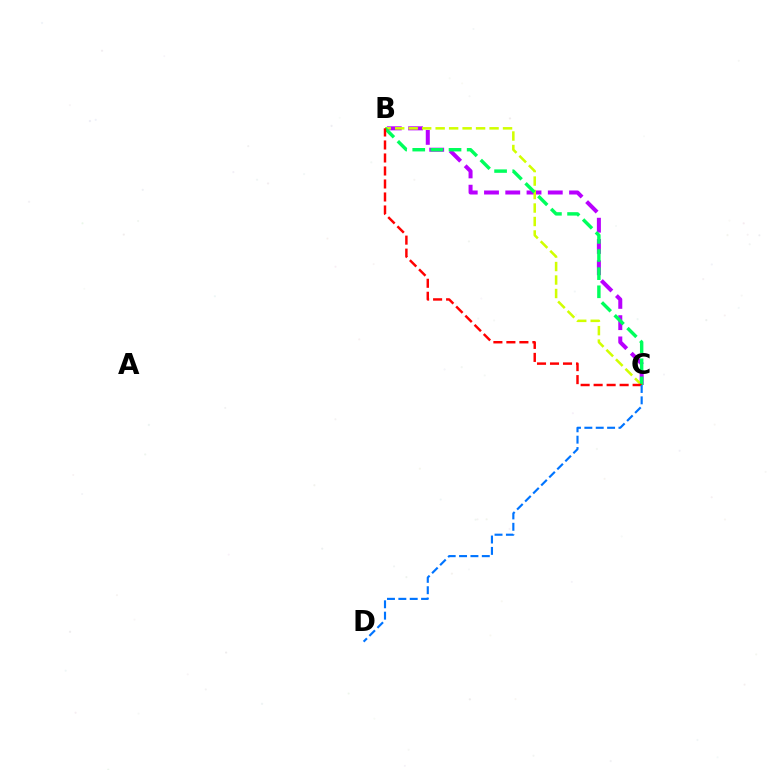{('B', 'C'): [{'color': '#b900ff', 'line_style': 'dashed', 'thickness': 2.89}, {'color': '#d1ff00', 'line_style': 'dashed', 'thickness': 1.83}, {'color': '#00ff5c', 'line_style': 'dashed', 'thickness': 2.46}, {'color': '#ff0000', 'line_style': 'dashed', 'thickness': 1.77}], ('C', 'D'): [{'color': '#0074ff', 'line_style': 'dashed', 'thickness': 1.54}]}